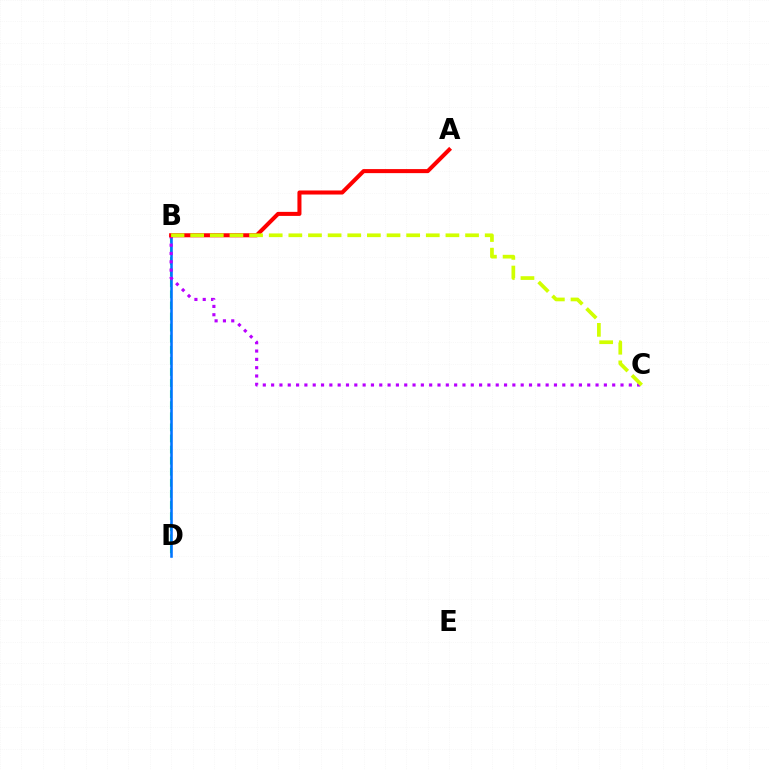{('B', 'D'): [{'color': '#00ff5c', 'line_style': 'dashed', 'thickness': 1.51}, {'color': '#0074ff', 'line_style': 'solid', 'thickness': 1.85}], ('B', 'C'): [{'color': '#b900ff', 'line_style': 'dotted', 'thickness': 2.26}, {'color': '#d1ff00', 'line_style': 'dashed', 'thickness': 2.67}], ('A', 'B'): [{'color': '#ff0000', 'line_style': 'solid', 'thickness': 2.91}]}